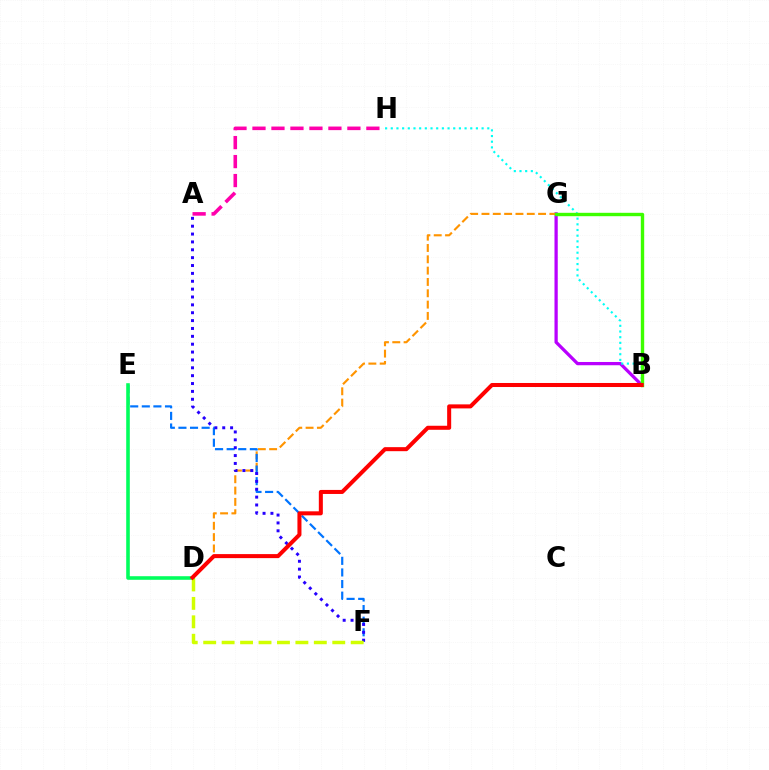{('B', 'G'): [{'color': '#b900ff', 'line_style': 'solid', 'thickness': 2.34}, {'color': '#3dff00', 'line_style': 'solid', 'thickness': 2.44}], ('B', 'H'): [{'color': '#00fff6', 'line_style': 'dotted', 'thickness': 1.54}], ('D', 'G'): [{'color': '#ff9400', 'line_style': 'dashed', 'thickness': 1.54}], ('E', 'F'): [{'color': '#0074ff', 'line_style': 'dashed', 'thickness': 1.58}], ('A', 'F'): [{'color': '#2500ff', 'line_style': 'dotted', 'thickness': 2.14}], ('D', 'E'): [{'color': '#00ff5c', 'line_style': 'solid', 'thickness': 2.58}], ('D', 'F'): [{'color': '#d1ff00', 'line_style': 'dashed', 'thickness': 2.5}], ('A', 'H'): [{'color': '#ff00ac', 'line_style': 'dashed', 'thickness': 2.58}], ('B', 'D'): [{'color': '#ff0000', 'line_style': 'solid', 'thickness': 2.9}]}